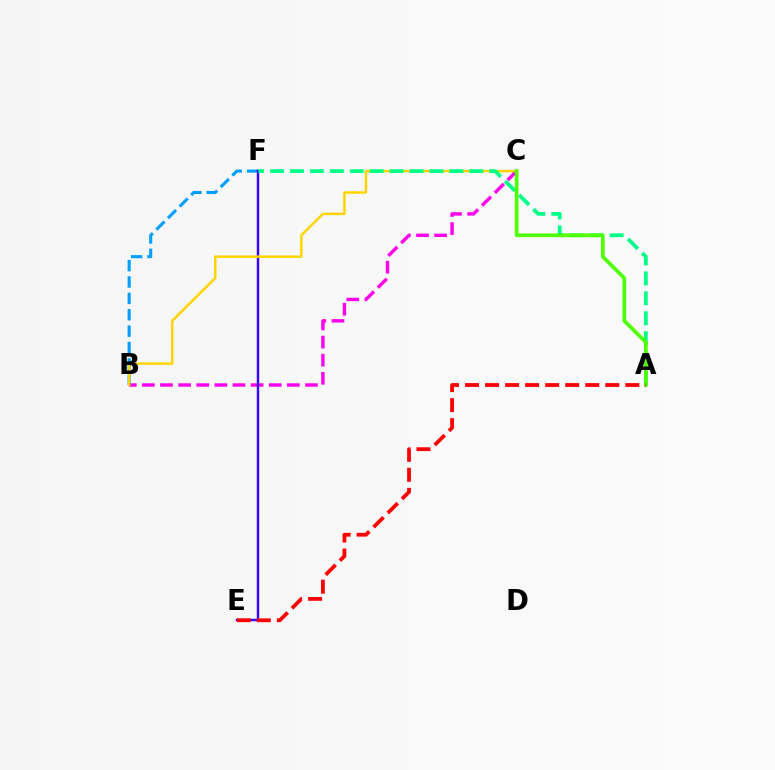{('B', 'C'): [{'color': '#ff00ed', 'line_style': 'dashed', 'thickness': 2.46}, {'color': '#ffd500', 'line_style': 'solid', 'thickness': 1.77}], ('B', 'F'): [{'color': '#009eff', 'line_style': 'dashed', 'thickness': 2.23}], ('E', 'F'): [{'color': '#3700ff', 'line_style': 'solid', 'thickness': 1.74}], ('A', 'F'): [{'color': '#00ff86', 'line_style': 'dashed', 'thickness': 2.71}], ('A', 'C'): [{'color': '#4fff00', 'line_style': 'solid', 'thickness': 2.65}], ('A', 'E'): [{'color': '#ff0000', 'line_style': 'dashed', 'thickness': 2.72}]}